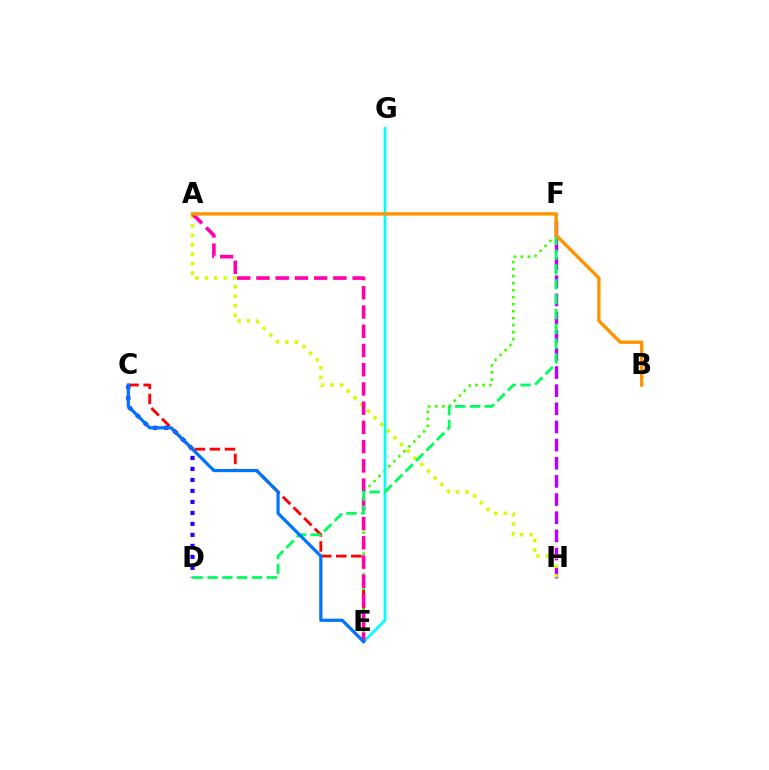{('C', 'E'): [{'color': '#ff0000', 'line_style': 'dashed', 'thickness': 2.05}, {'color': '#0074ff', 'line_style': 'solid', 'thickness': 2.31}], ('F', 'H'): [{'color': '#b900ff', 'line_style': 'dashed', 'thickness': 2.47}], ('E', 'F'): [{'color': '#3dff00', 'line_style': 'dotted', 'thickness': 1.9}], ('E', 'G'): [{'color': '#00fff6', 'line_style': 'solid', 'thickness': 1.98}], ('A', 'H'): [{'color': '#d1ff00', 'line_style': 'dotted', 'thickness': 2.56}], ('C', 'D'): [{'color': '#2500ff', 'line_style': 'dotted', 'thickness': 2.99}], ('A', 'E'): [{'color': '#ff00ac', 'line_style': 'dashed', 'thickness': 2.61}], ('D', 'F'): [{'color': '#00ff5c', 'line_style': 'dashed', 'thickness': 2.02}], ('A', 'B'): [{'color': '#ff9400', 'line_style': 'solid', 'thickness': 2.43}]}